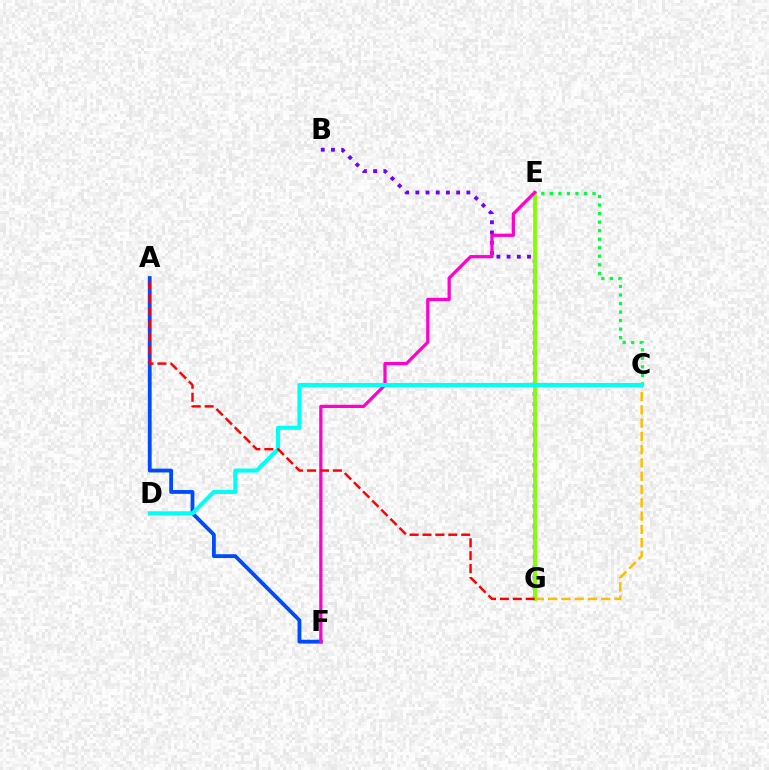{('B', 'G'): [{'color': '#7200ff', 'line_style': 'dotted', 'thickness': 2.77}], ('C', 'G'): [{'color': '#ffbd00', 'line_style': 'dashed', 'thickness': 1.8}], ('A', 'F'): [{'color': '#004bff', 'line_style': 'solid', 'thickness': 2.75}], ('C', 'E'): [{'color': '#00ff39', 'line_style': 'dotted', 'thickness': 2.32}], ('E', 'G'): [{'color': '#84ff00', 'line_style': 'solid', 'thickness': 2.76}], ('E', 'F'): [{'color': '#ff00cf', 'line_style': 'solid', 'thickness': 2.33}], ('C', 'D'): [{'color': '#00fff6', 'line_style': 'solid', 'thickness': 2.93}], ('A', 'G'): [{'color': '#ff0000', 'line_style': 'dashed', 'thickness': 1.75}]}